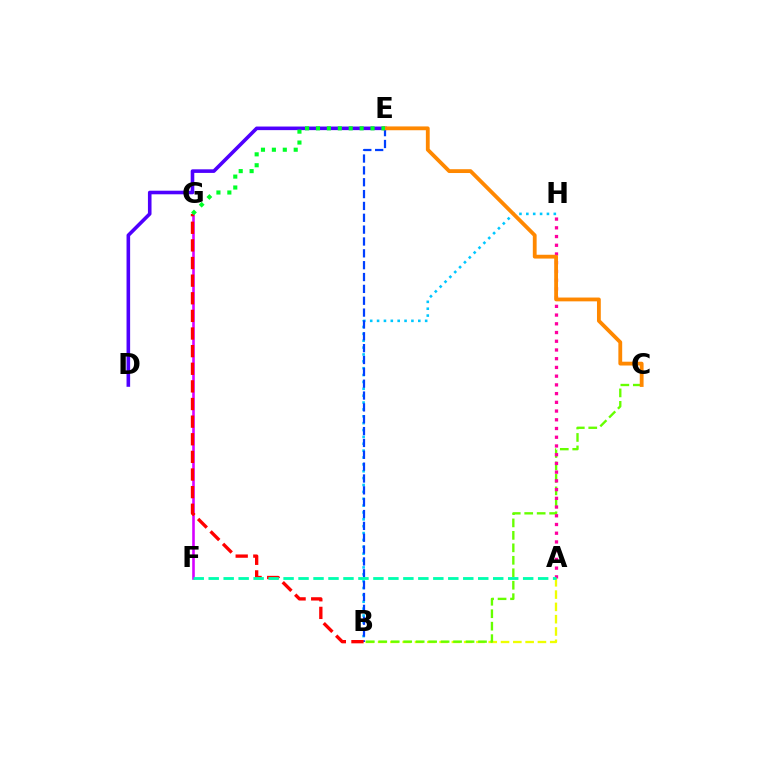{('A', 'B'): [{'color': '#eeff00', 'line_style': 'dashed', 'thickness': 1.67}], ('B', 'C'): [{'color': '#66ff00', 'line_style': 'dashed', 'thickness': 1.69}], ('F', 'G'): [{'color': '#d600ff', 'line_style': 'solid', 'thickness': 1.87}], ('B', 'H'): [{'color': '#00c7ff', 'line_style': 'dotted', 'thickness': 1.87}], ('A', 'H'): [{'color': '#ff00a0', 'line_style': 'dotted', 'thickness': 2.37}], ('B', 'E'): [{'color': '#003fff', 'line_style': 'dashed', 'thickness': 1.61}], ('D', 'E'): [{'color': '#4f00ff', 'line_style': 'solid', 'thickness': 2.59}], ('C', 'E'): [{'color': '#ff8800', 'line_style': 'solid', 'thickness': 2.75}], ('B', 'G'): [{'color': '#ff0000', 'line_style': 'dashed', 'thickness': 2.39}], ('E', 'G'): [{'color': '#00ff27', 'line_style': 'dotted', 'thickness': 2.97}], ('A', 'F'): [{'color': '#00ffaf', 'line_style': 'dashed', 'thickness': 2.03}]}